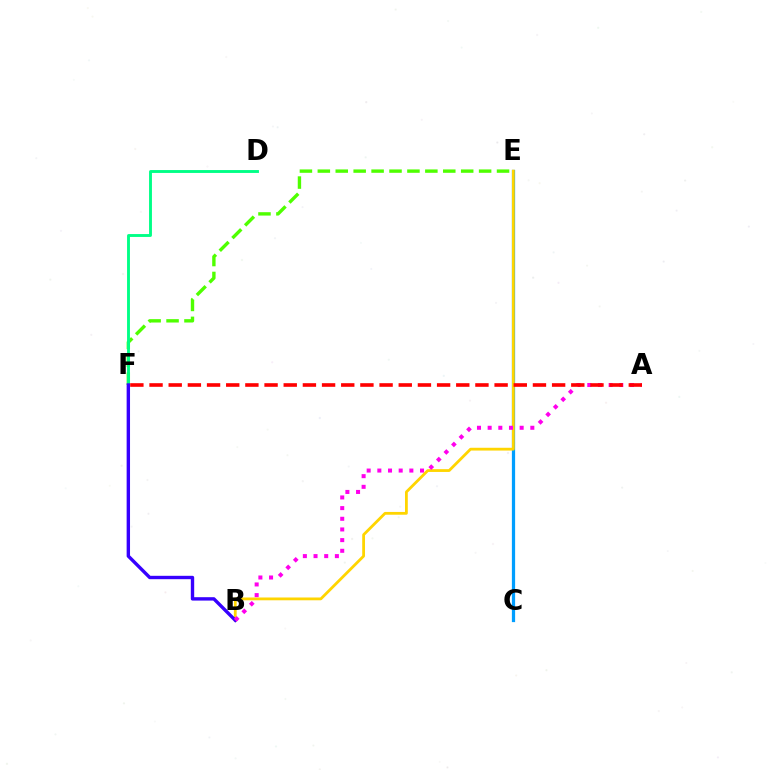{('C', 'E'): [{'color': '#009eff', 'line_style': 'solid', 'thickness': 2.33}], ('E', 'F'): [{'color': '#4fff00', 'line_style': 'dashed', 'thickness': 2.43}], ('B', 'E'): [{'color': '#ffd500', 'line_style': 'solid', 'thickness': 2.01}], ('D', 'F'): [{'color': '#00ff86', 'line_style': 'solid', 'thickness': 2.07}], ('B', 'F'): [{'color': '#3700ff', 'line_style': 'solid', 'thickness': 2.44}], ('A', 'B'): [{'color': '#ff00ed', 'line_style': 'dotted', 'thickness': 2.9}], ('A', 'F'): [{'color': '#ff0000', 'line_style': 'dashed', 'thickness': 2.6}]}